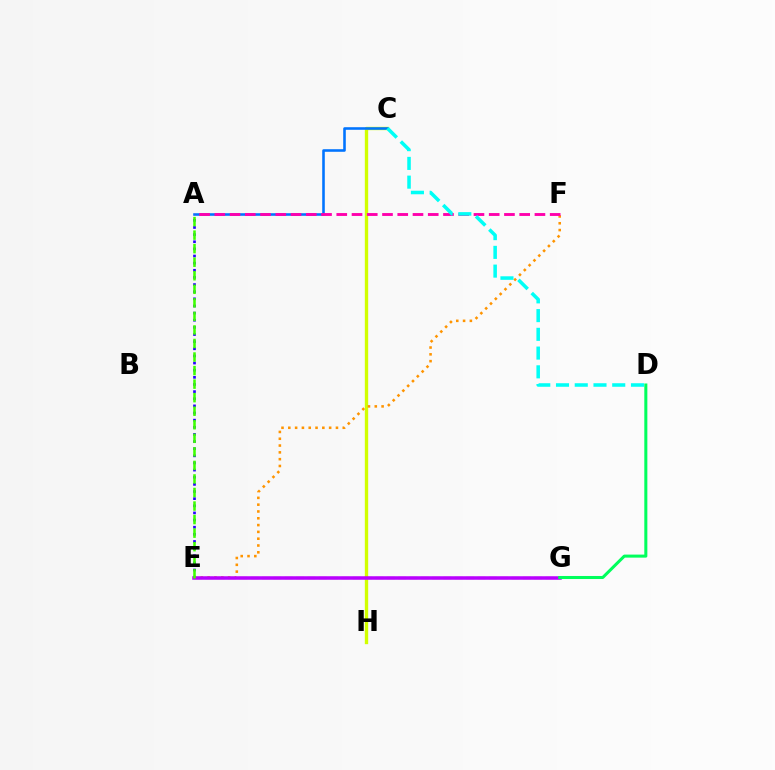{('C', 'H'): [{'color': '#d1ff00', 'line_style': 'solid', 'thickness': 2.41}], ('A', 'E'): [{'color': '#2500ff', 'line_style': 'dotted', 'thickness': 1.94}, {'color': '#3dff00', 'line_style': 'dashed', 'thickness': 1.84}], ('A', 'C'): [{'color': '#0074ff', 'line_style': 'solid', 'thickness': 1.86}], ('E', 'F'): [{'color': '#ff9400', 'line_style': 'dotted', 'thickness': 1.85}], ('E', 'G'): [{'color': '#ff0000', 'line_style': 'dashed', 'thickness': 1.54}, {'color': '#b900ff', 'line_style': 'solid', 'thickness': 2.53}], ('A', 'F'): [{'color': '#ff00ac', 'line_style': 'dashed', 'thickness': 2.07}], ('C', 'D'): [{'color': '#00fff6', 'line_style': 'dashed', 'thickness': 2.55}], ('D', 'G'): [{'color': '#00ff5c', 'line_style': 'solid', 'thickness': 2.19}]}